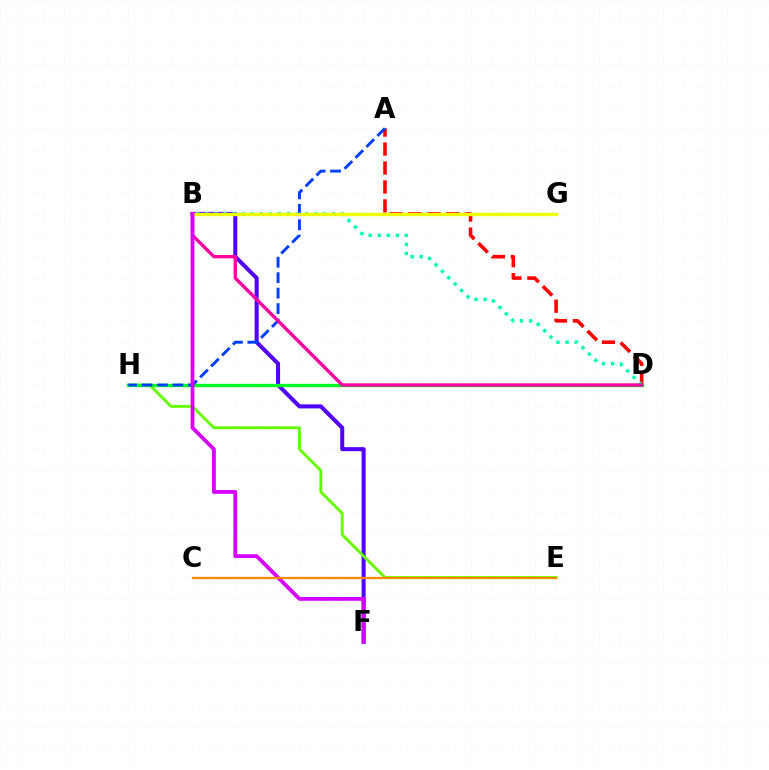{('B', 'G'): [{'color': '#00c7ff', 'line_style': 'dashed', 'thickness': 1.52}, {'color': '#eeff00', 'line_style': 'solid', 'thickness': 2.43}], ('B', 'F'): [{'color': '#4f00ff', 'line_style': 'solid', 'thickness': 2.9}, {'color': '#d600ff', 'line_style': 'solid', 'thickness': 2.74}], ('A', 'D'): [{'color': '#ff0000', 'line_style': 'dashed', 'thickness': 2.57}], ('E', 'H'): [{'color': '#66ff00', 'line_style': 'solid', 'thickness': 2.06}], ('B', 'D'): [{'color': '#00ffaf', 'line_style': 'dotted', 'thickness': 2.46}, {'color': '#ff00a0', 'line_style': 'solid', 'thickness': 2.41}], ('D', 'H'): [{'color': '#00ff27', 'line_style': 'solid', 'thickness': 2.4}], ('A', 'H'): [{'color': '#003fff', 'line_style': 'dashed', 'thickness': 2.1}], ('C', 'E'): [{'color': '#ff8800', 'line_style': 'solid', 'thickness': 1.62}]}